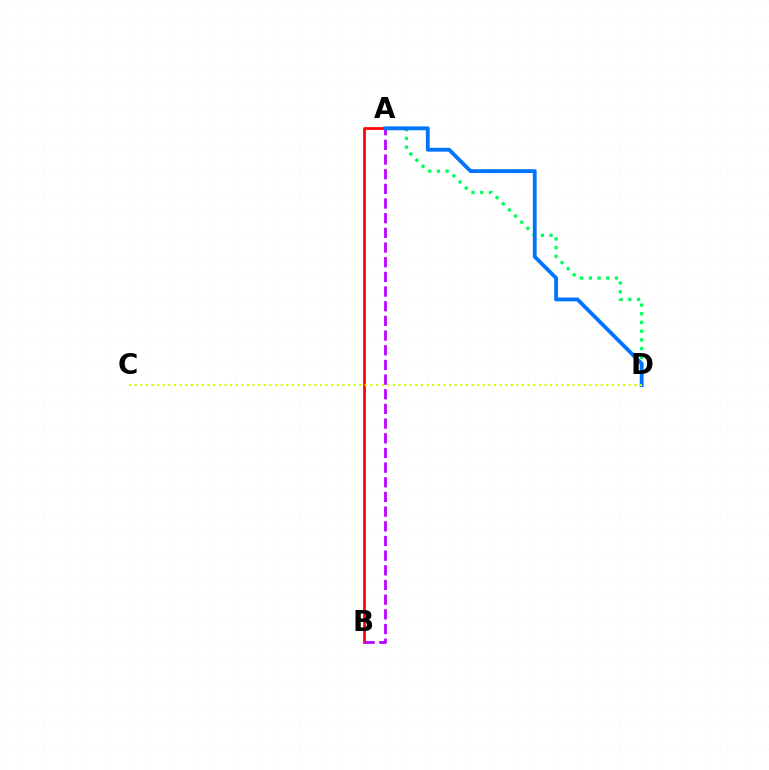{('A', 'D'): [{'color': '#00ff5c', 'line_style': 'dotted', 'thickness': 2.36}, {'color': '#0074ff', 'line_style': 'solid', 'thickness': 2.76}], ('A', 'B'): [{'color': '#ff0000', 'line_style': 'solid', 'thickness': 1.96}, {'color': '#b900ff', 'line_style': 'dashed', 'thickness': 1.99}], ('C', 'D'): [{'color': '#d1ff00', 'line_style': 'dotted', 'thickness': 1.53}]}